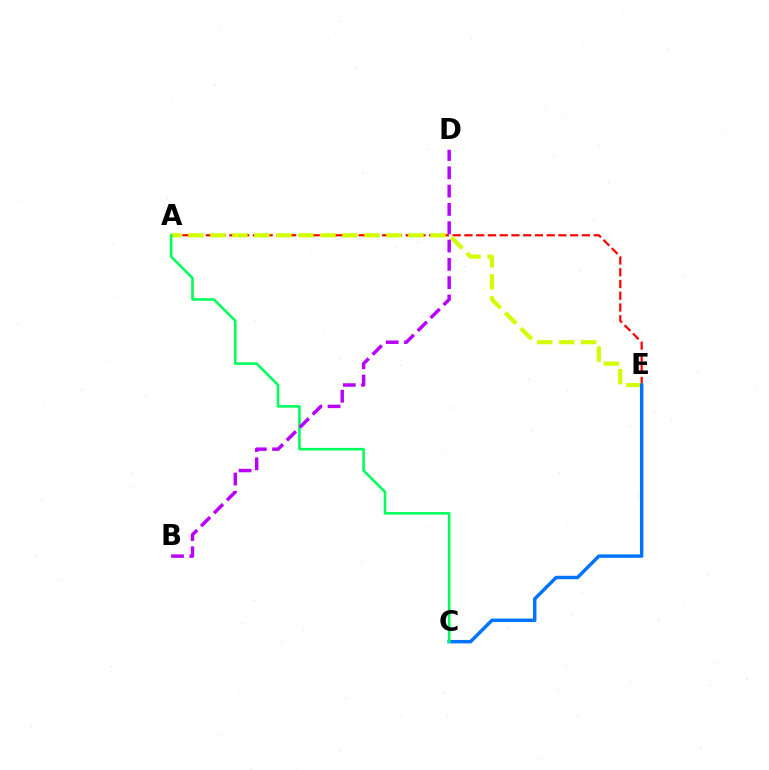{('A', 'E'): [{'color': '#ff0000', 'line_style': 'dashed', 'thickness': 1.6}, {'color': '#d1ff00', 'line_style': 'dashed', 'thickness': 2.99}], ('C', 'E'): [{'color': '#0074ff', 'line_style': 'solid', 'thickness': 2.48}], ('A', 'C'): [{'color': '#00ff5c', 'line_style': 'solid', 'thickness': 1.86}], ('B', 'D'): [{'color': '#b900ff', 'line_style': 'dashed', 'thickness': 2.49}]}